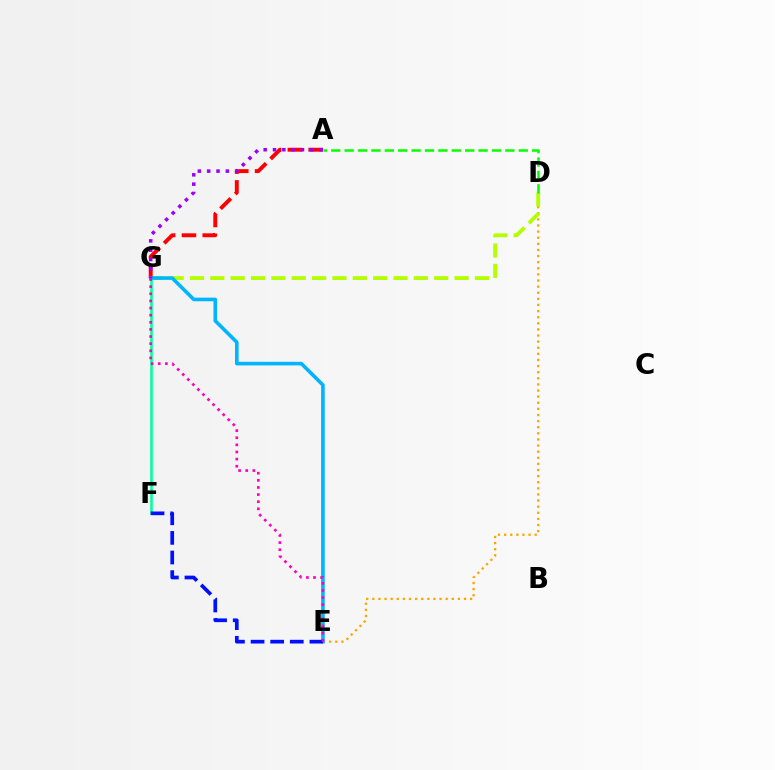{('D', 'E'): [{'color': '#ffa500', 'line_style': 'dotted', 'thickness': 1.66}], ('A', 'G'): [{'color': '#ff0000', 'line_style': 'dashed', 'thickness': 2.82}, {'color': '#9b00ff', 'line_style': 'dotted', 'thickness': 2.53}], ('D', 'G'): [{'color': '#b3ff00', 'line_style': 'dashed', 'thickness': 2.77}], ('F', 'G'): [{'color': '#00ff9d', 'line_style': 'solid', 'thickness': 1.86}], ('A', 'D'): [{'color': '#08ff00', 'line_style': 'dashed', 'thickness': 1.82}], ('E', 'G'): [{'color': '#00b5ff', 'line_style': 'solid', 'thickness': 2.59}, {'color': '#ff00bd', 'line_style': 'dotted', 'thickness': 1.94}], ('E', 'F'): [{'color': '#0010ff', 'line_style': 'dashed', 'thickness': 2.66}]}